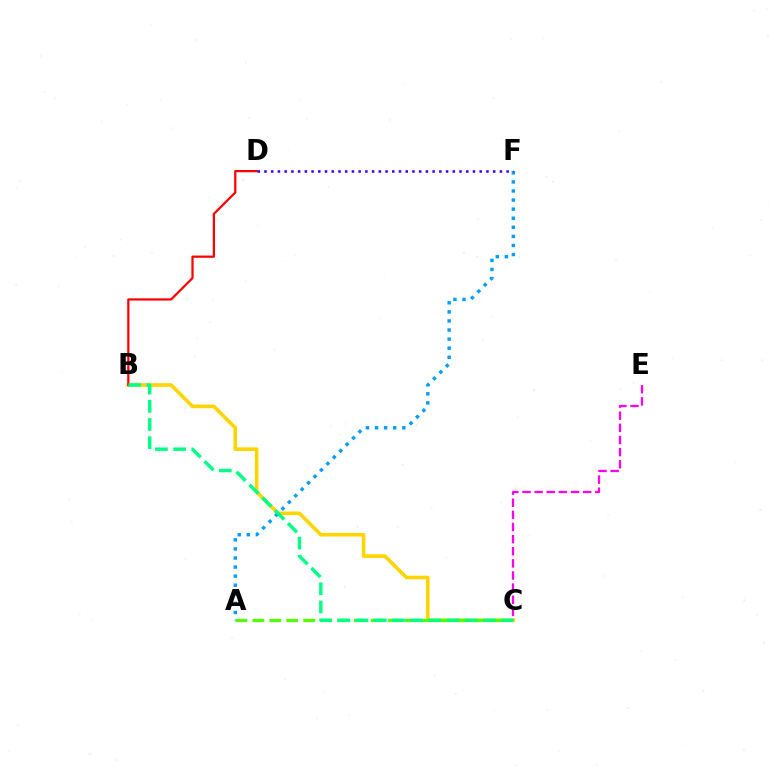{('B', 'C'): [{'color': '#ffd500', 'line_style': 'solid', 'thickness': 2.61}, {'color': '#00ff86', 'line_style': 'dashed', 'thickness': 2.47}], ('A', 'C'): [{'color': '#4fff00', 'line_style': 'dashed', 'thickness': 2.3}], ('B', 'D'): [{'color': '#ff0000', 'line_style': 'solid', 'thickness': 1.62}], ('A', 'F'): [{'color': '#009eff', 'line_style': 'dotted', 'thickness': 2.47}], ('C', 'E'): [{'color': '#ff00ed', 'line_style': 'dashed', 'thickness': 1.65}], ('D', 'F'): [{'color': '#3700ff', 'line_style': 'dotted', 'thickness': 1.83}]}